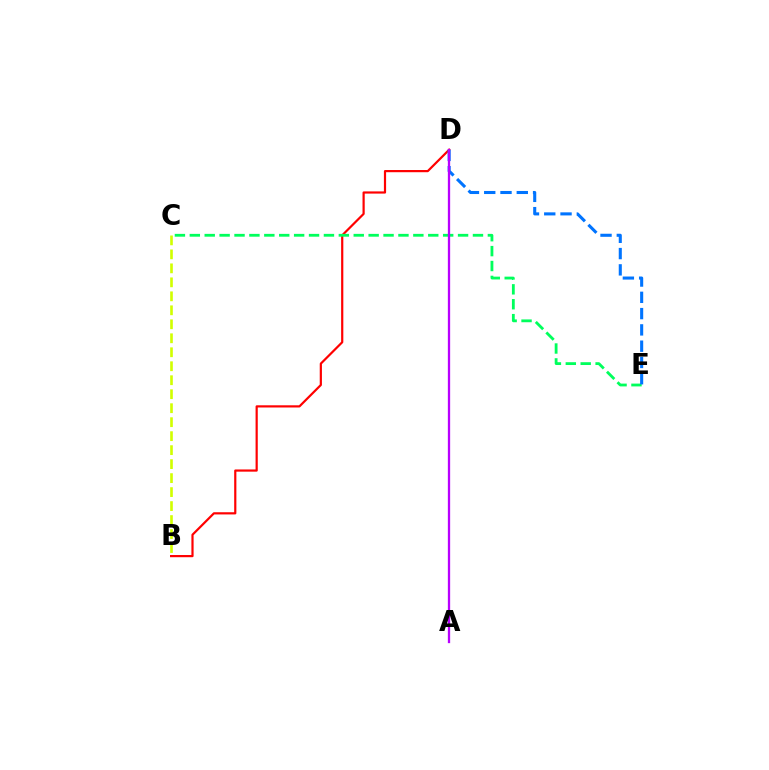{('B', 'C'): [{'color': '#d1ff00', 'line_style': 'dashed', 'thickness': 1.9}], ('B', 'D'): [{'color': '#ff0000', 'line_style': 'solid', 'thickness': 1.58}], ('C', 'E'): [{'color': '#00ff5c', 'line_style': 'dashed', 'thickness': 2.02}], ('D', 'E'): [{'color': '#0074ff', 'line_style': 'dashed', 'thickness': 2.21}], ('A', 'D'): [{'color': '#b900ff', 'line_style': 'solid', 'thickness': 1.66}]}